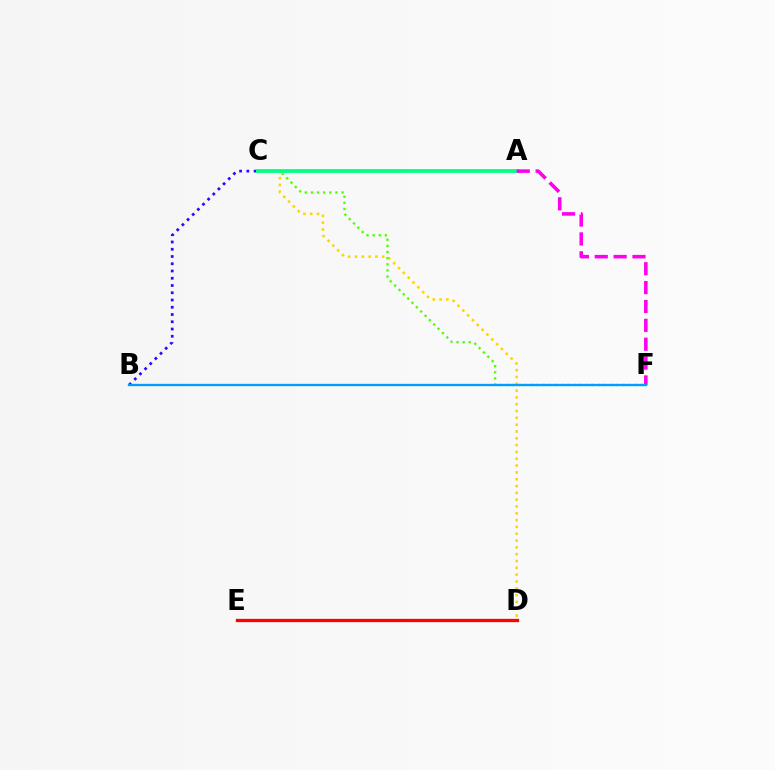{('D', 'E'): [{'color': '#ff0000', 'line_style': 'solid', 'thickness': 2.37}], ('C', 'D'): [{'color': '#ffd500', 'line_style': 'dotted', 'thickness': 1.85}], ('B', 'C'): [{'color': '#3700ff', 'line_style': 'dotted', 'thickness': 1.97}], ('C', 'F'): [{'color': '#4fff00', 'line_style': 'dotted', 'thickness': 1.66}], ('A', 'C'): [{'color': '#00ff86', 'line_style': 'solid', 'thickness': 2.71}], ('A', 'F'): [{'color': '#ff00ed', 'line_style': 'dashed', 'thickness': 2.56}], ('B', 'F'): [{'color': '#009eff', 'line_style': 'solid', 'thickness': 1.68}]}